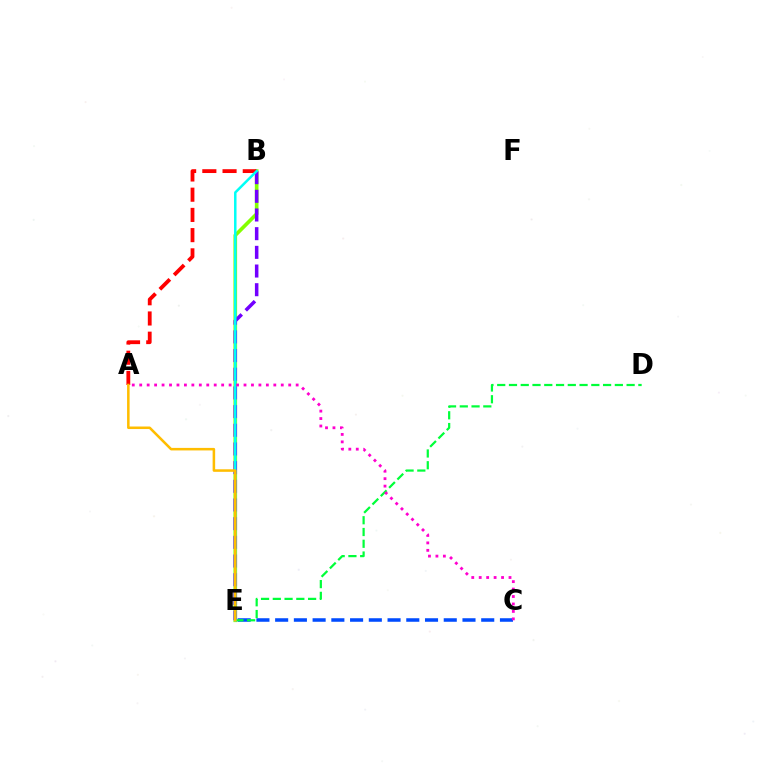{('C', 'E'): [{'color': '#004bff', 'line_style': 'dashed', 'thickness': 2.54}], ('B', 'E'): [{'color': '#84ff00', 'line_style': 'solid', 'thickness': 2.63}, {'color': '#7200ff', 'line_style': 'dashed', 'thickness': 2.54}, {'color': '#00fff6', 'line_style': 'solid', 'thickness': 1.79}], ('D', 'E'): [{'color': '#00ff39', 'line_style': 'dashed', 'thickness': 1.6}], ('A', 'B'): [{'color': '#ff0000', 'line_style': 'dashed', 'thickness': 2.75}], ('A', 'C'): [{'color': '#ff00cf', 'line_style': 'dotted', 'thickness': 2.02}], ('A', 'E'): [{'color': '#ffbd00', 'line_style': 'solid', 'thickness': 1.83}]}